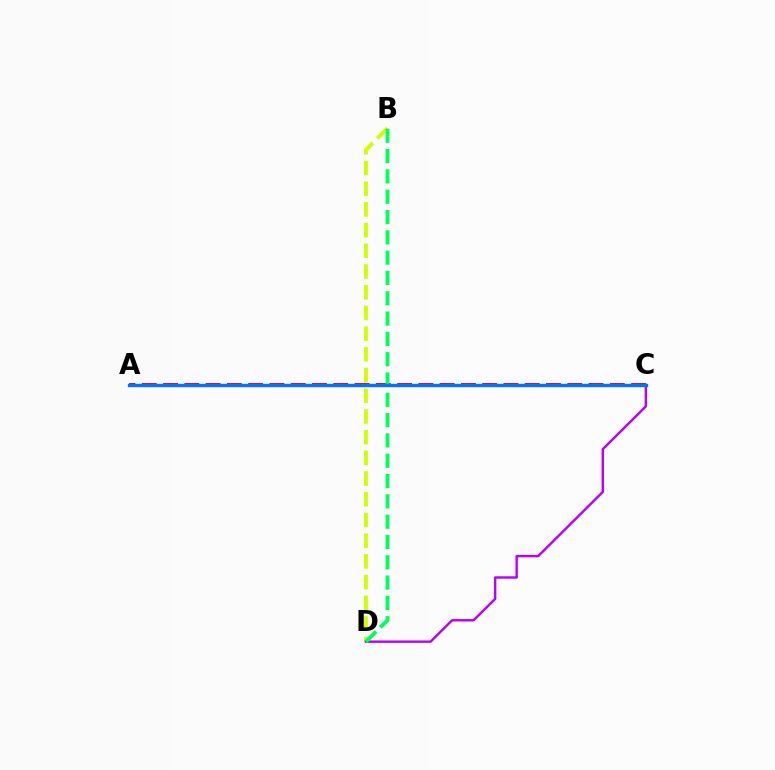{('B', 'D'): [{'color': '#d1ff00', 'line_style': 'dashed', 'thickness': 2.81}, {'color': '#00ff5c', 'line_style': 'dashed', 'thickness': 2.76}], ('C', 'D'): [{'color': '#b900ff', 'line_style': 'solid', 'thickness': 1.74}], ('A', 'C'): [{'color': '#ff0000', 'line_style': 'dashed', 'thickness': 2.89}, {'color': '#0074ff', 'line_style': 'solid', 'thickness': 2.44}]}